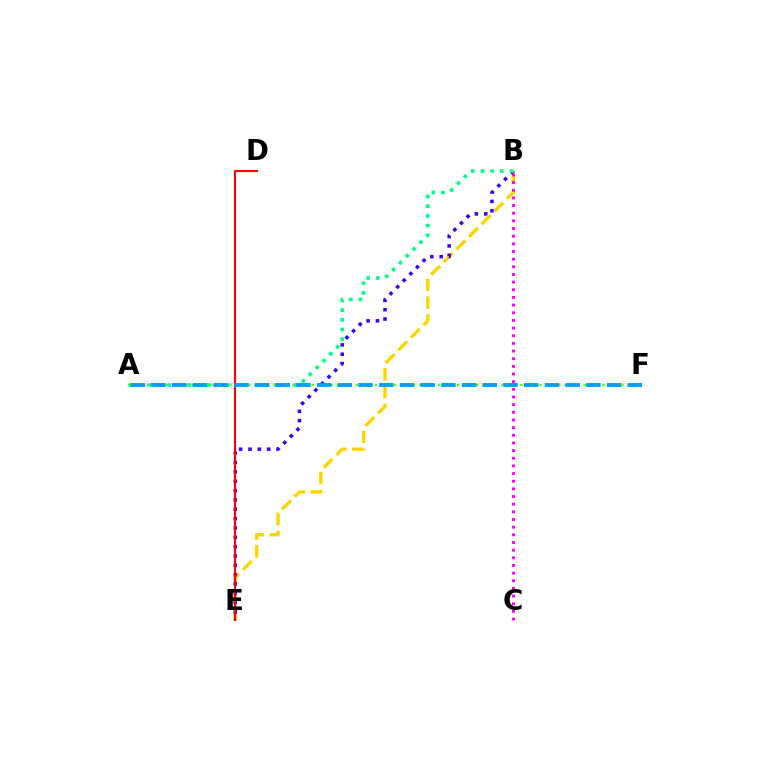{('B', 'E'): [{'color': '#ffd500', 'line_style': 'dashed', 'thickness': 2.43}, {'color': '#3700ff', 'line_style': 'dotted', 'thickness': 2.54}], ('A', 'F'): [{'color': '#4fff00', 'line_style': 'dotted', 'thickness': 1.72}, {'color': '#009eff', 'line_style': 'dashed', 'thickness': 2.81}], ('B', 'C'): [{'color': '#ff00ed', 'line_style': 'dotted', 'thickness': 2.08}], ('D', 'E'): [{'color': '#ff0000', 'line_style': 'solid', 'thickness': 1.52}], ('A', 'B'): [{'color': '#00ff86', 'line_style': 'dotted', 'thickness': 2.63}]}